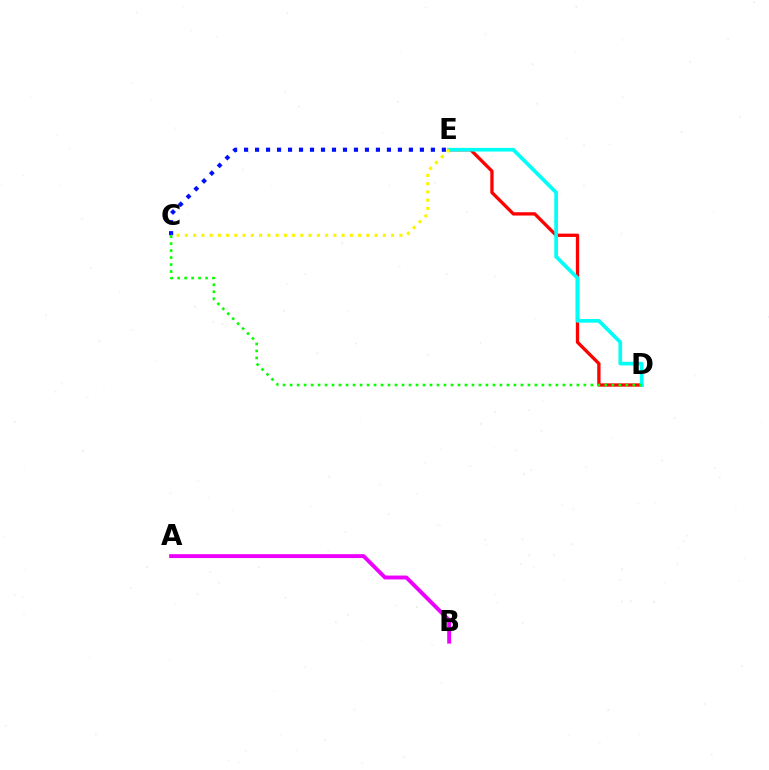{('D', 'E'): [{'color': '#ff0000', 'line_style': 'solid', 'thickness': 2.38}, {'color': '#00fff6', 'line_style': 'solid', 'thickness': 2.65}], ('C', 'E'): [{'color': '#0010ff', 'line_style': 'dotted', 'thickness': 2.99}, {'color': '#fcf500', 'line_style': 'dotted', 'thickness': 2.24}], ('A', 'B'): [{'color': '#ee00ff', 'line_style': 'solid', 'thickness': 2.81}], ('C', 'D'): [{'color': '#08ff00', 'line_style': 'dotted', 'thickness': 1.9}]}